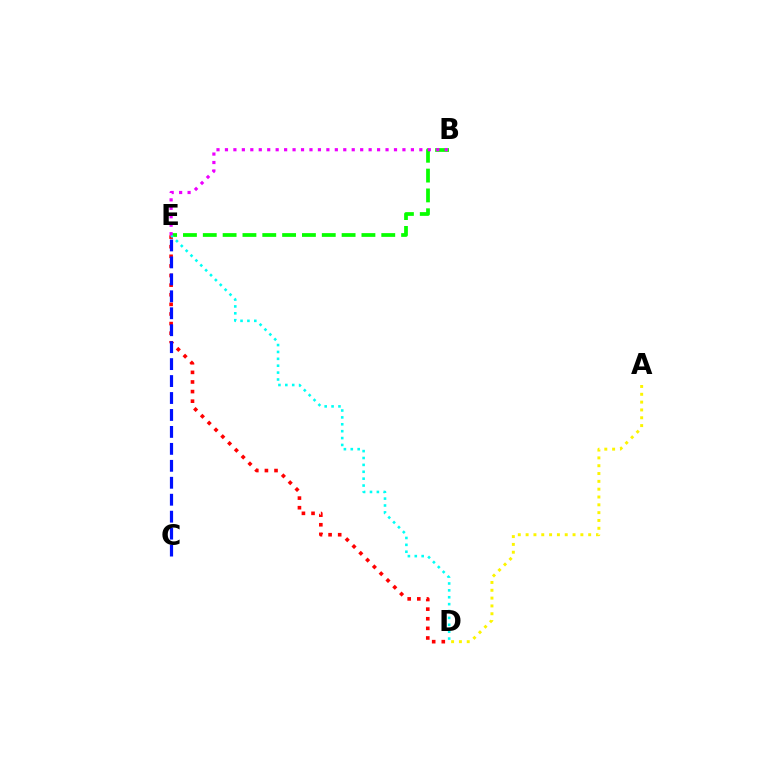{('B', 'E'): [{'color': '#08ff00', 'line_style': 'dashed', 'thickness': 2.69}, {'color': '#ee00ff', 'line_style': 'dotted', 'thickness': 2.3}], ('D', 'E'): [{'color': '#ff0000', 'line_style': 'dotted', 'thickness': 2.61}, {'color': '#00fff6', 'line_style': 'dotted', 'thickness': 1.87}], ('A', 'D'): [{'color': '#fcf500', 'line_style': 'dotted', 'thickness': 2.12}], ('C', 'E'): [{'color': '#0010ff', 'line_style': 'dashed', 'thickness': 2.3}]}